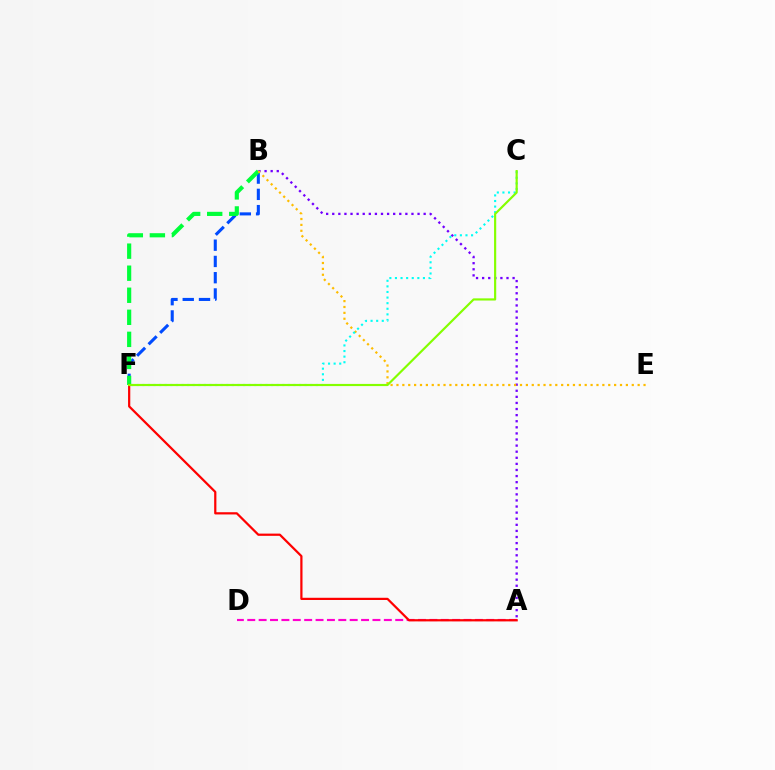{('A', 'D'): [{'color': '#ff00cf', 'line_style': 'dashed', 'thickness': 1.55}], ('A', 'B'): [{'color': '#7200ff', 'line_style': 'dotted', 'thickness': 1.66}], ('B', 'F'): [{'color': '#004bff', 'line_style': 'dashed', 'thickness': 2.21}, {'color': '#00ff39', 'line_style': 'dashed', 'thickness': 3.0}], ('B', 'E'): [{'color': '#ffbd00', 'line_style': 'dotted', 'thickness': 1.6}], ('A', 'F'): [{'color': '#ff0000', 'line_style': 'solid', 'thickness': 1.6}], ('C', 'F'): [{'color': '#00fff6', 'line_style': 'dotted', 'thickness': 1.52}, {'color': '#84ff00', 'line_style': 'solid', 'thickness': 1.56}]}